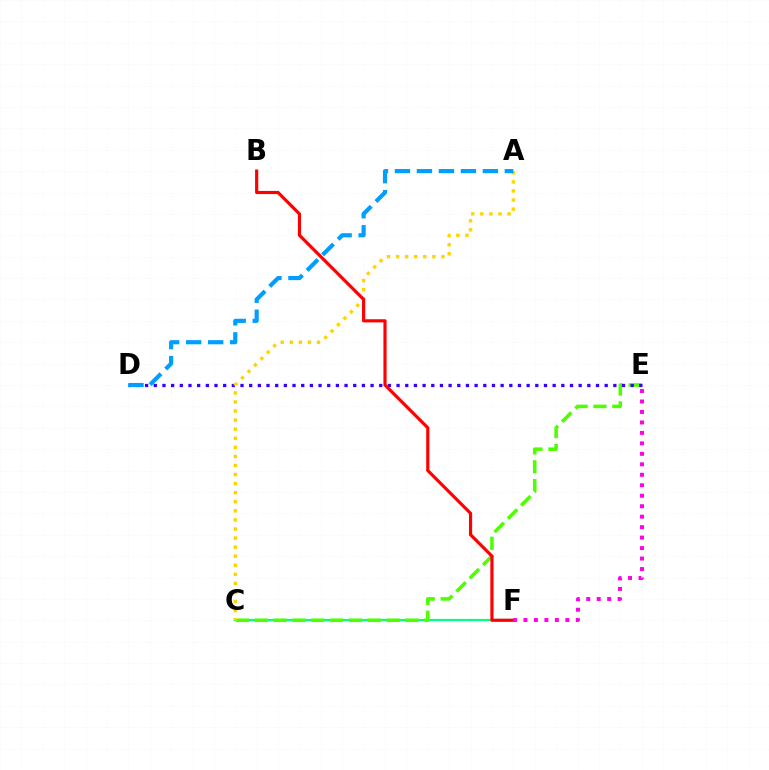{('C', 'F'): [{'color': '#00ff86', 'line_style': 'solid', 'thickness': 1.58}], ('C', 'E'): [{'color': '#4fff00', 'line_style': 'dashed', 'thickness': 2.56}], ('D', 'E'): [{'color': '#3700ff', 'line_style': 'dotted', 'thickness': 2.36}], ('A', 'C'): [{'color': '#ffd500', 'line_style': 'dotted', 'thickness': 2.46}], ('B', 'F'): [{'color': '#ff0000', 'line_style': 'solid', 'thickness': 2.28}], ('A', 'D'): [{'color': '#009eff', 'line_style': 'dashed', 'thickness': 2.99}], ('E', 'F'): [{'color': '#ff00ed', 'line_style': 'dotted', 'thickness': 2.84}]}